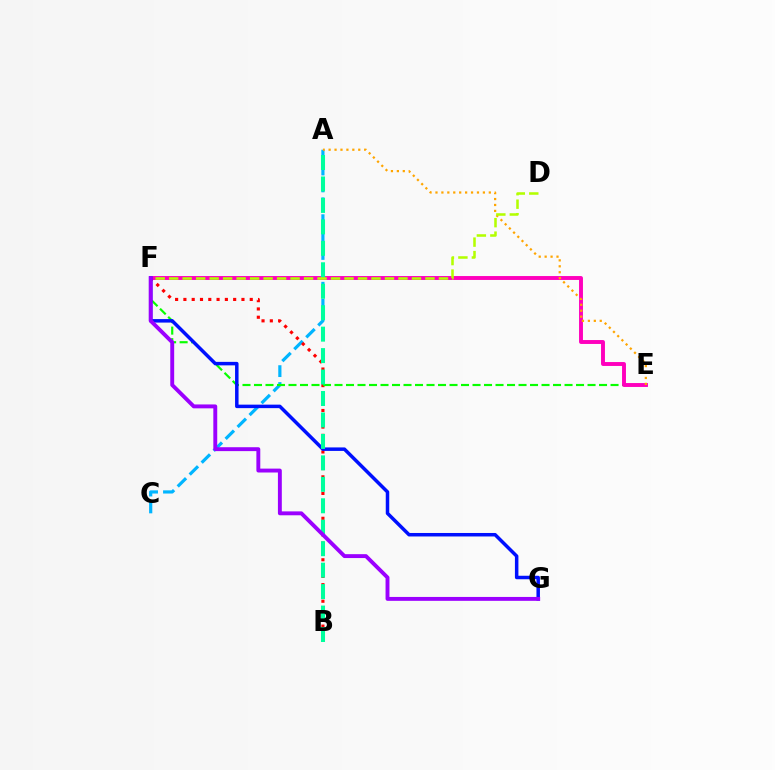{('A', 'C'): [{'color': '#00b5ff', 'line_style': 'dashed', 'thickness': 2.29}], ('B', 'F'): [{'color': '#ff0000', 'line_style': 'dotted', 'thickness': 2.25}], ('E', 'F'): [{'color': '#08ff00', 'line_style': 'dashed', 'thickness': 1.56}, {'color': '#ff00bd', 'line_style': 'solid', 'thickness': 2.81}], ('F', 'G'): [{'color': '#0010ff', 'line_style': 'solid', 'thickness': 2.52}, {'color': '#9b00ff', 'line_style': 'solid', 'thickness': 2.8}], ('A', 'E'): [{'color': '#ffa500', 'line_style': 'dotted', 'thickness': 1.61}], ('A', 'B'): [{'color': '#00ff9d', 'line_style': 'dashed', 'thickness': 2.91}], ('D', 'F'): [{'color': '#b3ff00', 'line_style': 'dashed', 'thickness': 1.83}]}